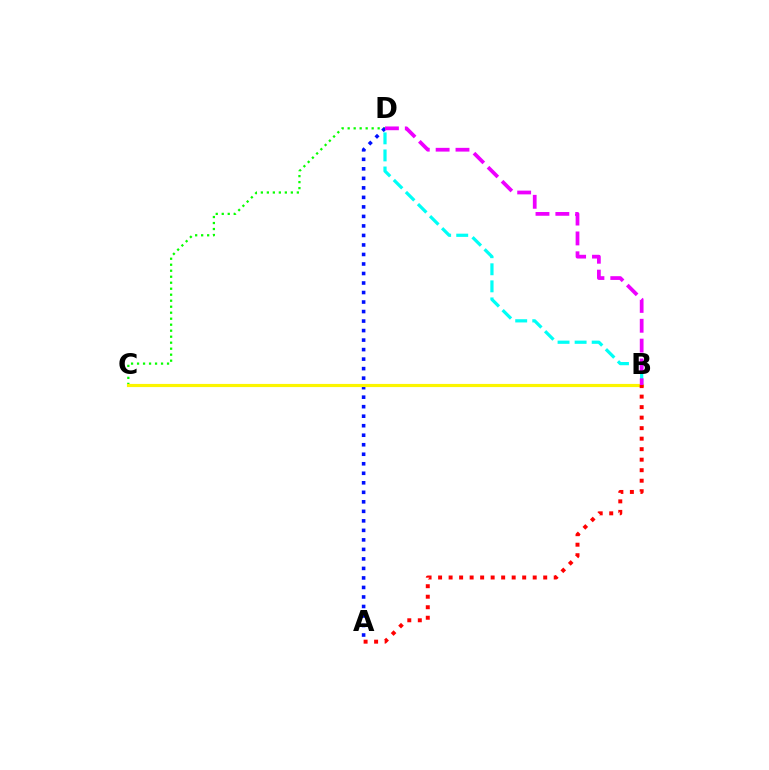{('C', 'D'): [{'color': '#08ff00', 'line_style': 'dotted', 'thickness': 1.63}], ('A', 'D'): [{'color': '#0010ff', 'line_style': 'dotted', 'thickness': 2.58}], ('B', 'C'): [{'color': '#fcf500', 'line_style': 'solid', 'thickness': 2.27}], ('A', 'B'): [{'color': '#ff0000', 'line_style': 'dotted', 'thickness': 2.86}], ('B', 'D'): [{'color': '#00fff6', 'line_style': 'dashed', 'thickness': 2.32}, {'color': '#ee00ff', 'line_style': 'dashed', 'thickness': 2.7}]}